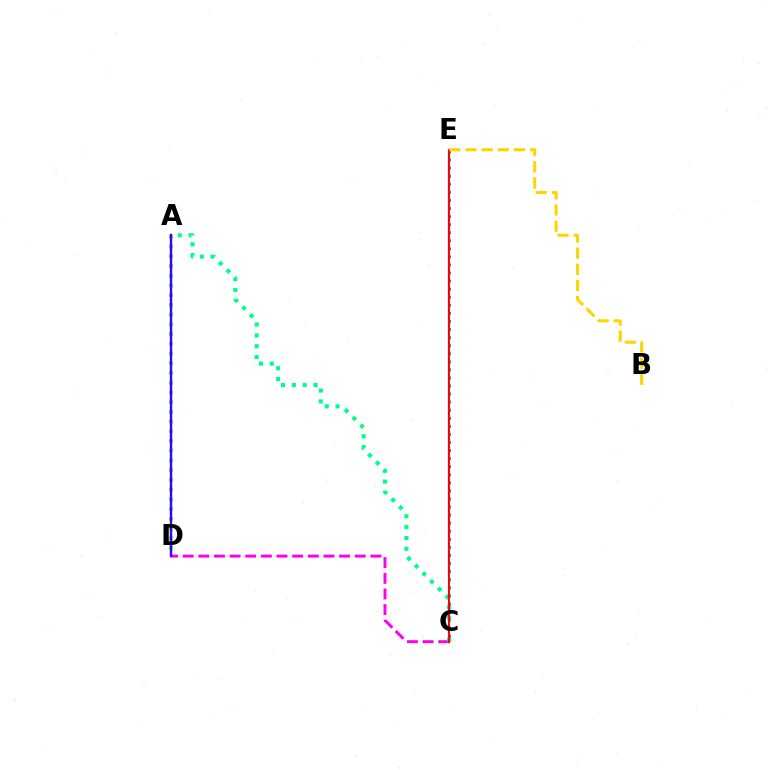{('C', 'D'): [{'color': '#ff00ed', 'line_style': 'dashed', 'thickness': 2.13}], ('C', 'E'): [{'color': '#009eff', 'line_style': 'dotted', 'thickness': 2.19}, {'color': '#ff0000', 'line_style': 'solid', 'thickness': 1.53}], ('A', 'C'): [{'color': '#00ff86', 'line_style': 'dotted', 'thickness': 2.95}], ('A', 'D'): [{'color': '#4fff00', 'line_style': 'dotted', 'thickness': 2.64}, {'color': '#3700ff', 'line_style': 'solid', 'thickness': 1.74}], ('B', 'E'): [{'color': '#ffd500', 'line_style': 'dashed', 'thickness': 2.19}]}